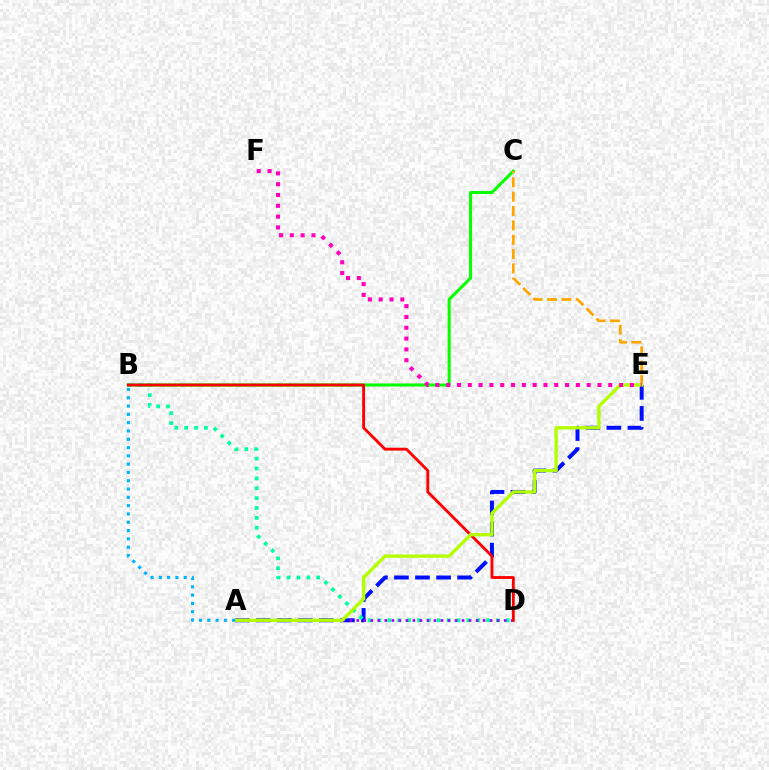{('B', 'C'): [{'color': '#08ff00', 'line_style': 'solid', 'thickness': 2.21}], ('A', 'E'): [{'color': '#0010ff', 'line_style': 'dashed', 'thickness': 2.86}, {'color': '#b3ff00', 'line_style': 'solid', 'thickness': 2.4}], ('B', 'D'): [{'color': '#00ff9d', 'line_style': 'dotted', 'thickness': 2.68}, {'color': '#ff0000', 'line_style': 'solid', 'thickness': 2.06}], ('C', 'E'): [{'color': '#ffa500', 'line_style': 'dashed', 'thickness': 1.95}], ('A', 'D'): [{'color': '#9b00ff', 'line_style': 'dotted', 'thickness': 1.91}], ('E', 'F'): [{'color': '#ff00bd', 'line_style': 'dotted', 'thickness': 2.94}], ('A', 'B'): [{'color': '#00b5ff', 'line_style': 'dotted', 'thickness': 2.25}]}